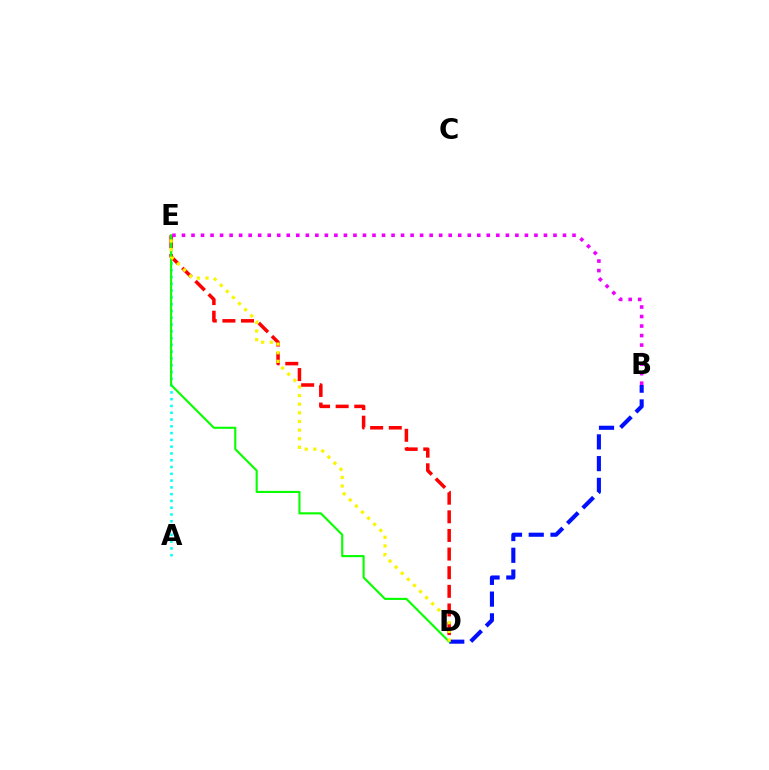{('A', 'E'): [{'color': '#00fff6', 'line_style': 'dotted', 'thickness': 1.84}], ('B', 'D'): [{'color': '#0010ff', 'line_style': 'dashed', 'thickness': 2.95}], ('D', 'E'): [{'color': '#ff0000', 'line_style': 'dashed', 'thickness': 2.53}, {'color': '#08ff00', 'line_style': 'solid', 'thickness': 1.52}, {'color': '#fcf500', 'line_style': 'dotted', 'thickness': 2.34}], ('B', 'E'): [{'color': '#ee00ff', 'line_style': 'dotted', 'thickness': 2.59}]}